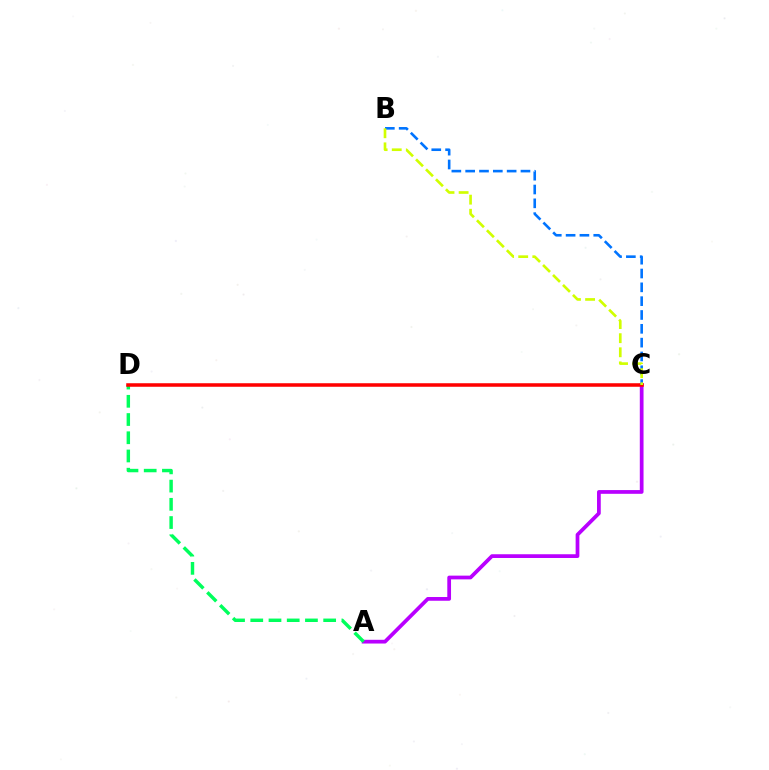{('A', 'C'): [{'color': '#b900ff', 'line_style': 'solid', 'thickness': 2.69}], ('A', 'D'): [{'color': '#00ff5c', 'line_style': 'dashed', 'thickness': 2.48}], ('C', 'D'): [{'color': '#ff0000', 'line_style': 'solid', 'thickness': 2.54}], ('B', 'C'): [{'color': '#0074ff', 'line_style': 'dashed', 'thickness': 1.88}, {'color': '#d1ff00', 'line_style': 'dashed', 'thickness': 1.92}]}